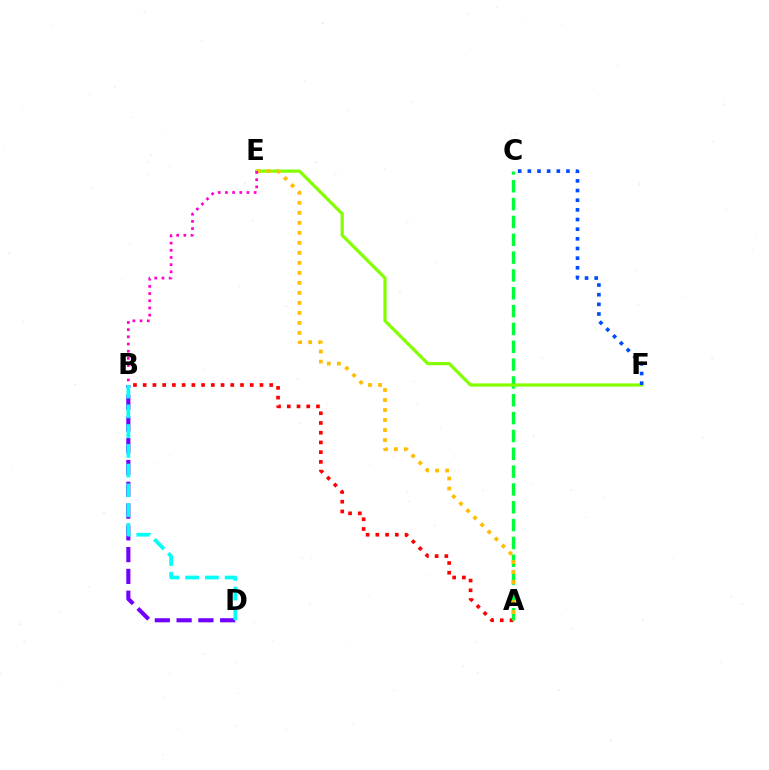{('B', 'D'): [{'color': '#7200ff', 'line_style': 'dashed', 'thickness': 2.96}, {'color': '#00fff6', 'line_style': 'dashed', 'thickness': 2.68}], ('A', 'B'): [{'color': '#ff0000', 'line_style': 'dotted', 'thickness': 2.64}], ('A', 'C'): [{'color': '#00ff39', 'line_style': 'dashed', 'thickness': 2.42}], ('E', 'F'): [{'color': '#84ff00', 'line_style': 'solid', 'thickness': 2.31}], ('A', 'E'): [{'color': '#ffbd00', 'line_style': 'dotted', 'thickness': 2.72}], ('C', 'F'): [{'color': '#004bff', 'line_style': 'dotted', 'thickness': 2.62}], ('B', 'E'): [{'color': '#ff00cf', 'line_style': 'dotted', 'thickness': 1.95}]}